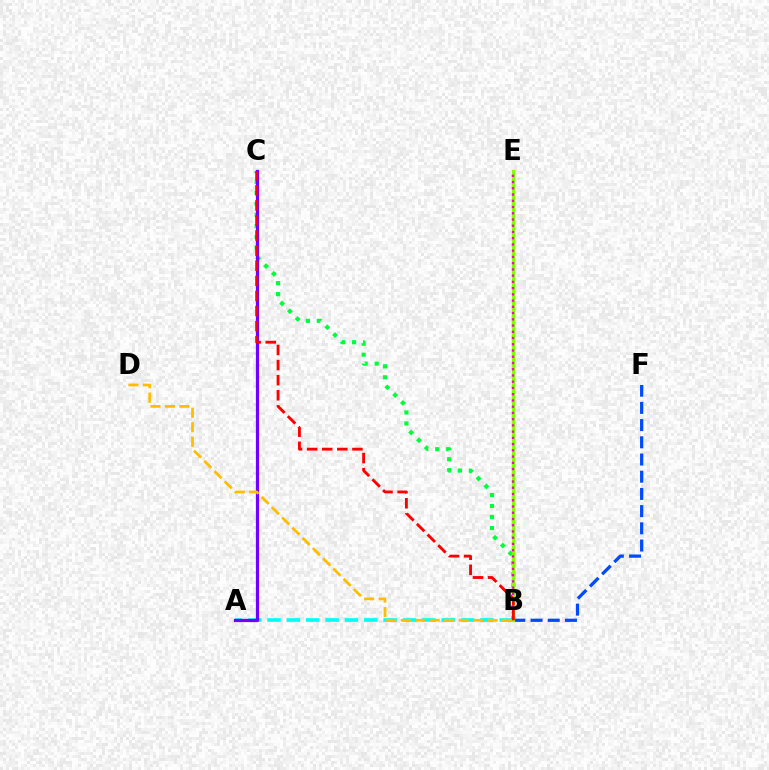{('A', 'B'): [{'color': '#00fff6', 'line_style': 'dashed', 'thickness': 2.63}], ('B', 'C'): [{'color': '#00ff39', 'line_style': 'dotted', 'thickness': 2.99}, {'color': '#ff0000', 'line_style': 'dashed', 'thickness': 2.05}], ('A', 'C'): [{'color': '#7200ff', 'line_style': 'solid', 'thickness': 2.32}], ('B', 'F'): [{'color': '#004bff', 'line_style': 'dashed', 'thickness': 2.34}], ('B', 'E'): [{'color': '#84ff00', 'line_style': 'solid', 'thickness': 2.37}, {'color': '#ff00cf', 'line_style': 'dotted', 'thickness': 1.7}], ('B', 'D'): [{'color': '#ffbd00', 'line_style': 'dashed', 'thickness': 1.97}]}